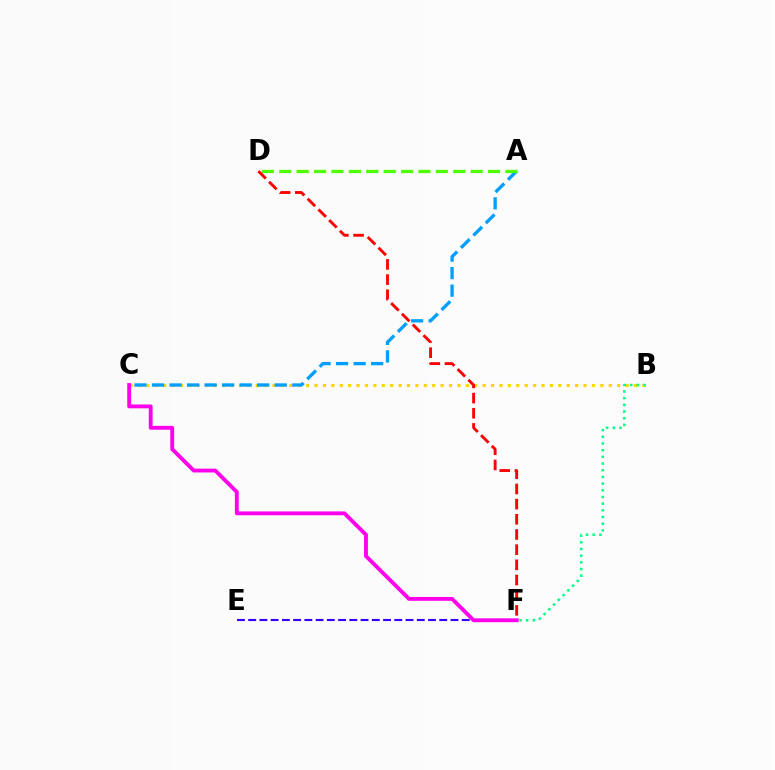{('E', 'F'): [{'color': '#3700ff', 'line_style': 'dashed', 'thickness': 1.53}], ('B', 'C'): [{'color': '#ffd500', 'line_style': 'dotted', 'thickness': 2.28}], ('A', 'C'): [{'color': '#009eff', 'line_style': 'dashed', 'thickness': 2.38}], ('B', 'F'): [{'color': '#00ff86', 'line_style': 'dotted', 'thickness': 1.82}], ('C', 'F'): [{'color': '#ff00ed', 'line_style': 'solid', 'thickness': 2.77}], ('A', 'D'): [{'color': '#4fff00', 'line_style': 'dashed', 'thickness': 2.36}], ('D', 'F'): [{'color': '#ff0000', 'line_style': 'dashed', 'thickness': 2.06}]}